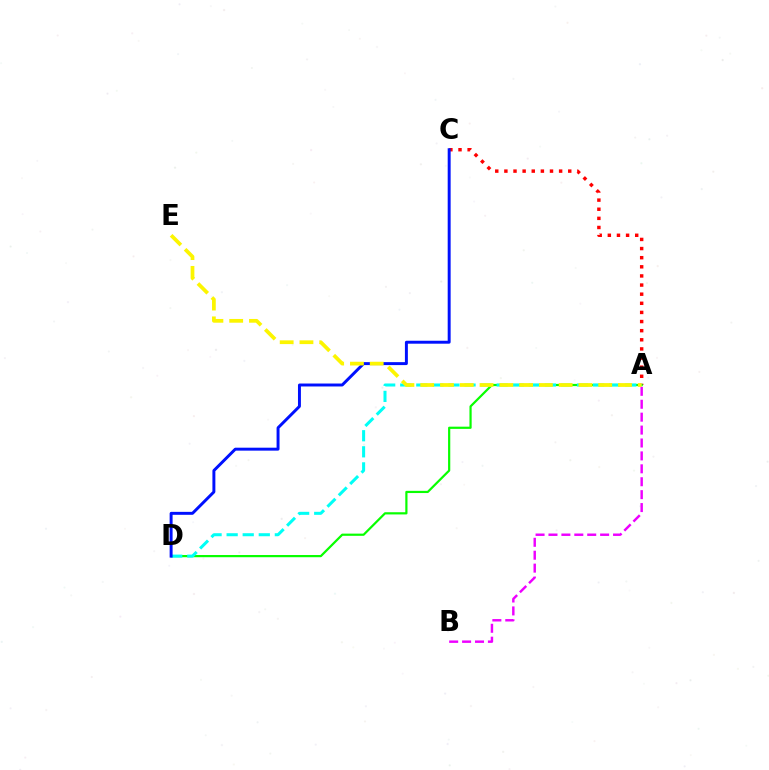{('A', 'C'): [{'color': '#ff0000', 'line_style': 'dotted', 'thickness': 2.48}], ('A', 'D'): [{'color': '#08ff00', 'line_style': 'solid', 'thickness': 1.59}, {'color': '#00fff6', 'line_style': 'dashed', 'thickness': 2.18}], ('C', 'D'): [{'color': '#0010ff', 'line_style': 'solid', 'thickness': 2.12}], ('A', 'B'): [{'color': '#ee00ff', 'line_style': 'dashed', 'thickness': 1.75}], ('A', 'E'): [{'color': '#fcf500', 'line_style': 'dashed', 'thickness': 2.69}]}